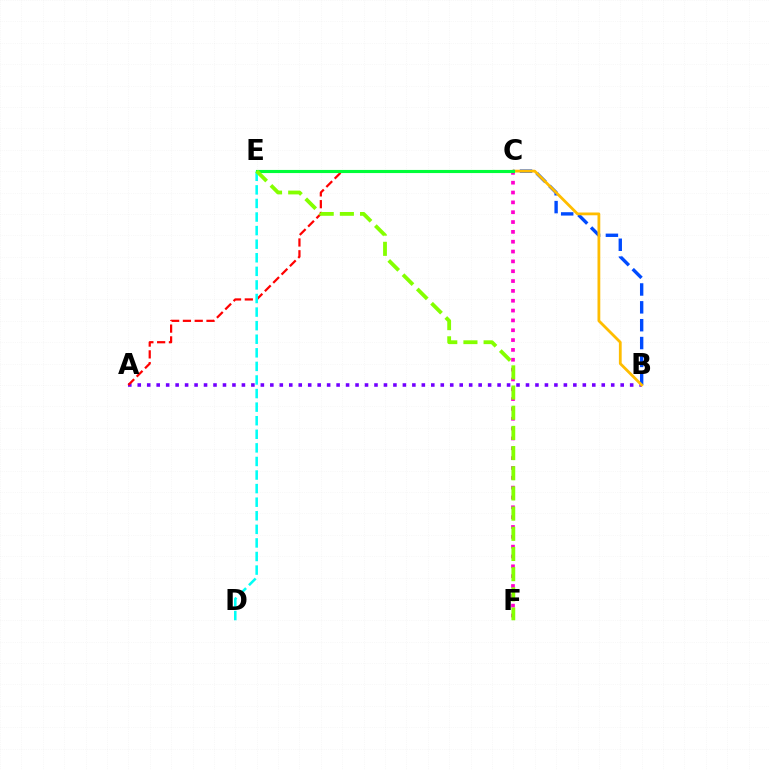{('C', 'F'): [{'color': '#ff00cf', 'line_style': 'dotted', 'thickness': 2.67}], ('B', 'C'): [{'color': '#004bff', 'line_style': 'dashed', 'thickness': 2.43}, {'color': '#ffbd00', 'line_style': 'solid', 'thickness': 2.01}], ('A', 'B'): [{'color': '#7200ff', 'line_style': 'dotted', 'thickness': 2.57}], ('A', 'C'): [{'color': '#ff0000', 'line_style': 'dashed', 'thickness': 1.6}], ('D', 'E'): [{'color': '#00fff6', 'line_style': 'dashed', 'thickness': 1.84}], ('C', 'E'): [{'color': '#00ff39', 'line_style': 'solid', 'thickness': 2.25}], ('E', 'F'): [{'color': '#84ff00', 'line_style': 'dashed', 'thickness': 2.74}]}